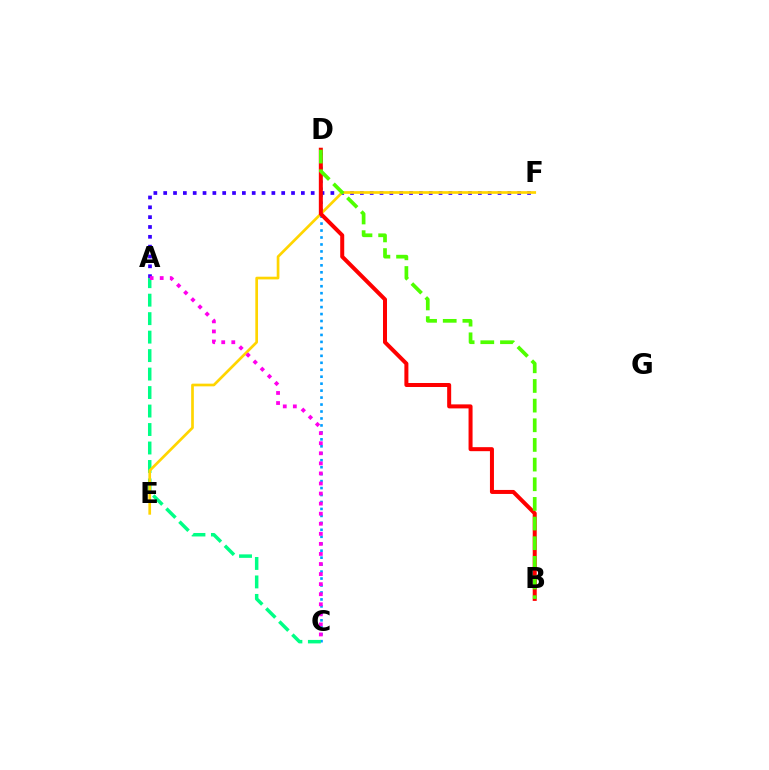{('A', 'F'): [{'color': '#3700ff', 'line_style': 'dotted', 'thickness': 2.67}], ('C', 'D'): [{'color': '#009eff', 'line_style': 'dotted', 'thickness': 1.89}], ('A', 'C'): [{'color': '#00ff86', 'line_style': 'dashed', 'thickness': 2.51}, {'color': '#ff00ed', 'line_style': 'dotted', 'thickness': 2.73}], ('E', 'F'): [{'color': '#ffd500', 'line_style': 'solid', 'thickness': 1.94}], ('B', 'D'): [{'color': '#ff0000', 'line_style': 'solid', 'thickness': 2.89}, {'color': '#4fff00', 'line_style': 'dashed', 'thickness': 2.67}]}